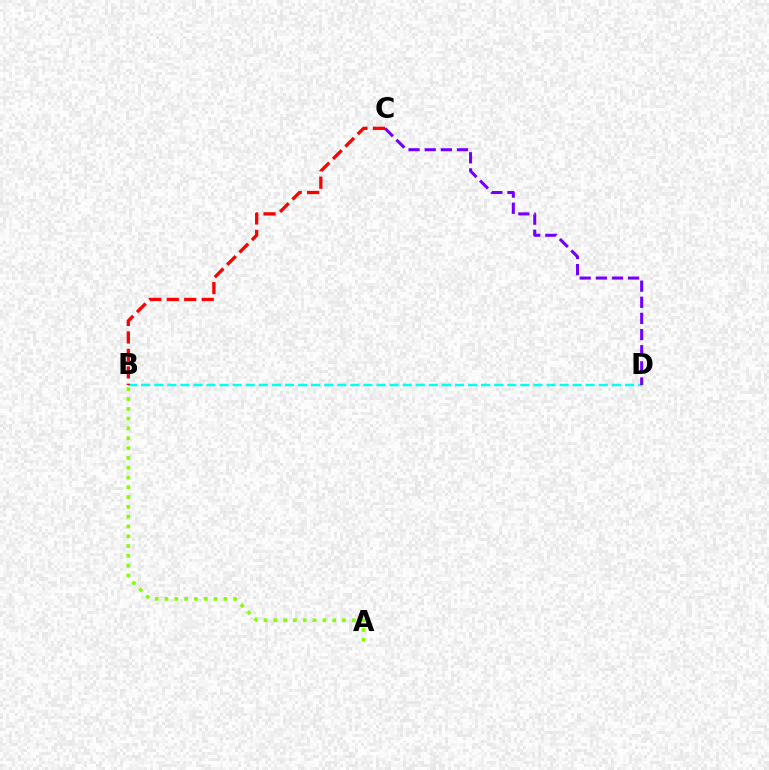{('B', 'D'): [{'color': '#00fff6', 'line_style': 'dashed', 'thickness': 1.78}], ('C', 'D'): [{'color': '#7200ff', 'line_style': 'dashed', 'thickness': 2.19}], ('B', 'C'): [{'color': '#ff0000', 'line_style': 'dashed', 'thickness': 2.37}], ('A', 'B'): [{'color': '#84ff00', 'line_style': 'dotted', 'thickness': 2.66}]}